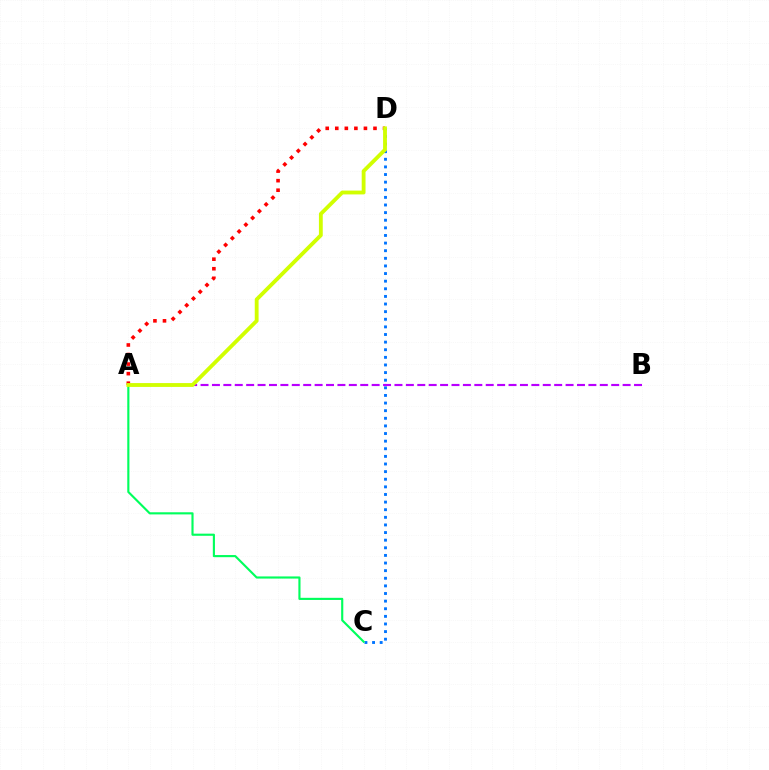{('C', 'D'): [{'color': '#0074ff', 'line_style': 'dotted', 'thickness': 2.07}], ('A', 'D'): [{'color': '#ff0000', 'line_style': 'dotted', 'thickness': 2.6}, {'color': '#d1ff00', 'line_style': 'solid', 'thickness': 2.76}], ('A', 'C'): [{'color': '#00ff5c', 'line_style': 'solid', 'thickness': 1.54}], ('A', 'B'): [{'color': '#b900ff', 'line_style': 'dashed', 'thickness': 1.55}]}